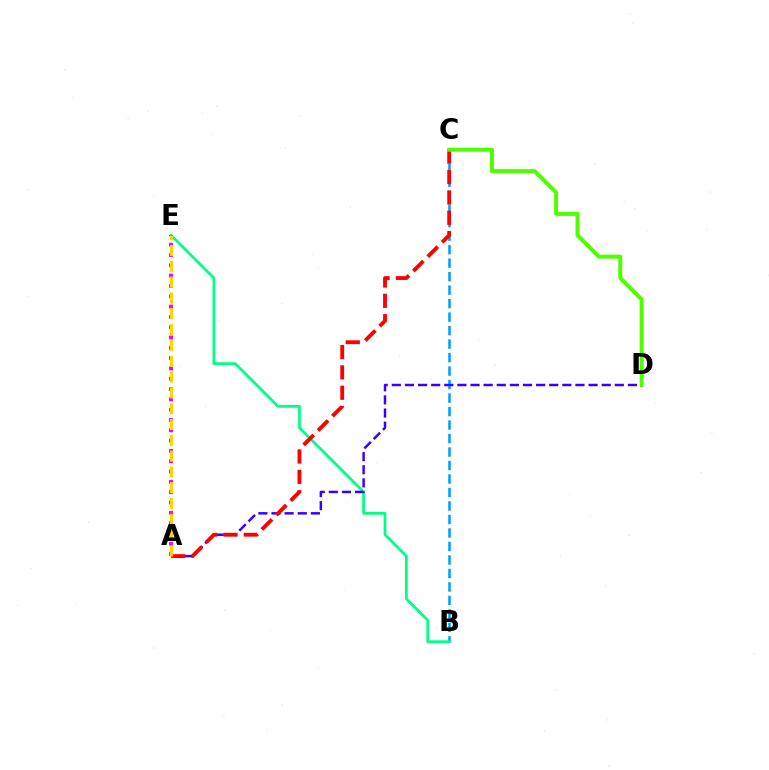{('B', 'C'): [{'color': '#009eff', 'line_style': 'dashed', 'thickness': 1.83}], ('B', 'E'): [{'color': '#00ff86', 'line_style': 'solid', 'thickness': 1.98}], ('A', 'D'): [{'color': '#3700ff', 'line_style': 'dashed', 'thickness': 1.78}], ('A', 'C'): [{'color': '#ff0000', 'line_style': 'dashed', 'thickness': 2.77}], ('A', 'E'): [{'color': '#ff00ed', 'line_style': 'dotted', 'thickness': 2.8}, {'color': '#ffd500', 'line_style': 'dashed', 'thickness': 2.15}], ('C', 'D'): [{'color': '#4fff00', 'line_style': 'solid', 'thickness': 2.87}]}